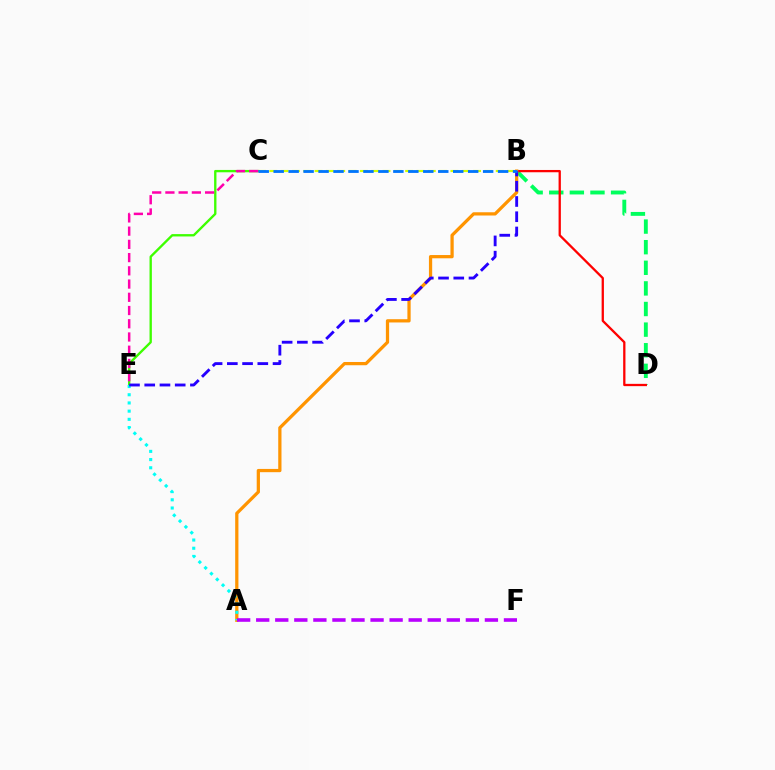{('B', 'D'): [{'color': '#00ff5c', 'line_style': 'dashed', 'thickness': 2.8}, {'color': '#ff0000', 'line_style': 'solid', 'thickness': 1.65}], ('B', 'C'): [{'color': '#d1ff00', 'line_style': 'dashed', 'thickness': 1.54}, {'color': '#0074ff', 'line_style': 'dashed', 'thickness': 2.03}], ('C', 'E'): [{'color': '#3dff00', 'line_style': 'solid', 'thickness': 1.69}, {'color': '#ff00ac', 'line_style': 'dashed', 'thickness': 1.8}], ('A', 'B'): [{'color': '#ff9400', 'line_style': 'solid', 'thickness': 2.34}], ('A', 'E'): [{'color': '#00fff6', 'line_style': 'dotted', 'thickness': 2.23}], ('B', 'E'): [{'color': '#2500ff', 'line_style': 'dashed', 'thickness': 2.07}], ('A', 'F'): [{'color': '#b900ff', 'line_style': 'dashed', 'thickness': 2.59}]}